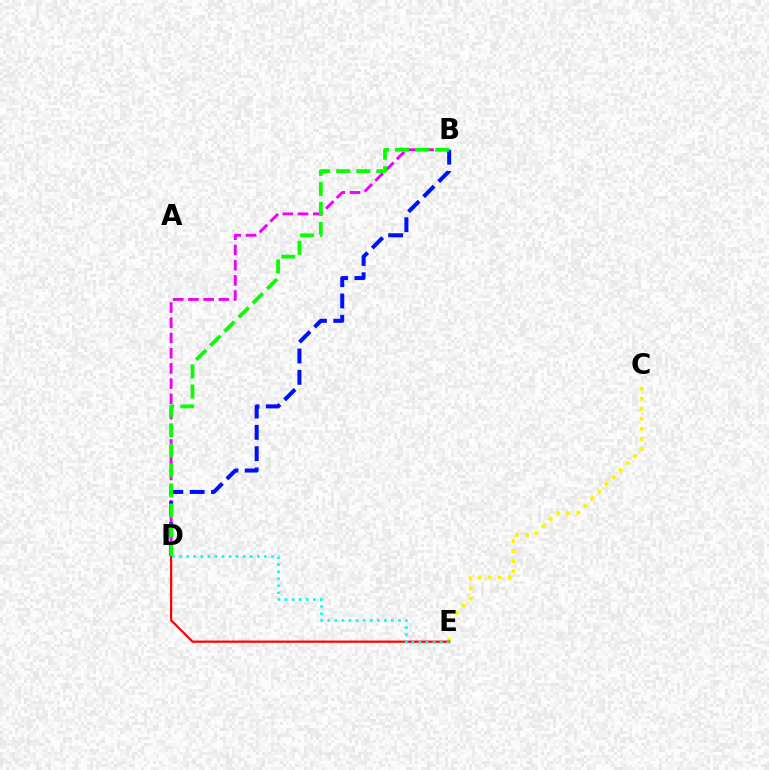{('C', 'E'): [{'color': '#fcf500', 'line_style': 'dotted', 'thickness': 2.72}], ('D', 'E'): [{'color': '#ff0000', 'line_style': 'solid', 'thickness': 1.58}, {'color': '#00fff6', 'line_style': 'dotted', 'thickness': 1.92}], ('B', 'D'): [{'color': '#ee00ff', 'line_style': 'dashed', 'thickness': 2.07}, {'color': '#0010ff', 'line_style': 'dashed', 'thickness': 2.9}, {'color': '#08ff00', 'line_style': 'dashed', 'thickness': 2.73}]}